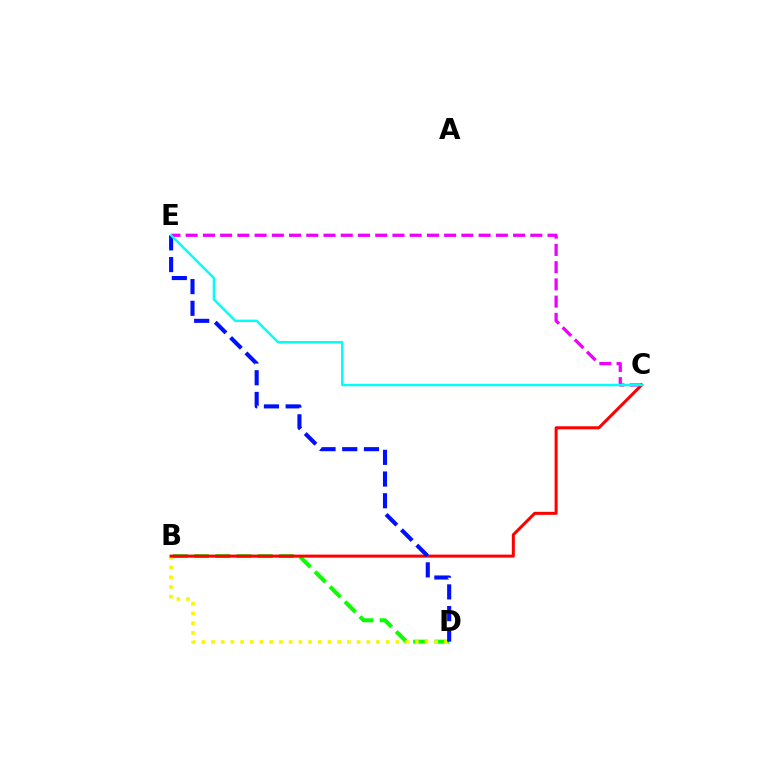{('B', 'D'): [{'color': '#08ff00', 'line_style': 'dashed', 'thickness': 2.88}, {'color': '#fcf500', 'line_style': 'dotted', 'thickness': 2.64}], ('C', 'E'): [{'color': '#ee00ff', 'line_style': 'dashed', 'thickness': 2.34}, {'color': '#00fff6', 'line_style': 'solid', 'thickness': 1.76}], ('B', 'C'): [{'color': '#ff0000', 'line_style': 'solid', 'thickness': 2.18}], ('D', 'E'): [{'color': '#0010ff', 'line_style': 'dashed', 'thickness': 2.95}]}